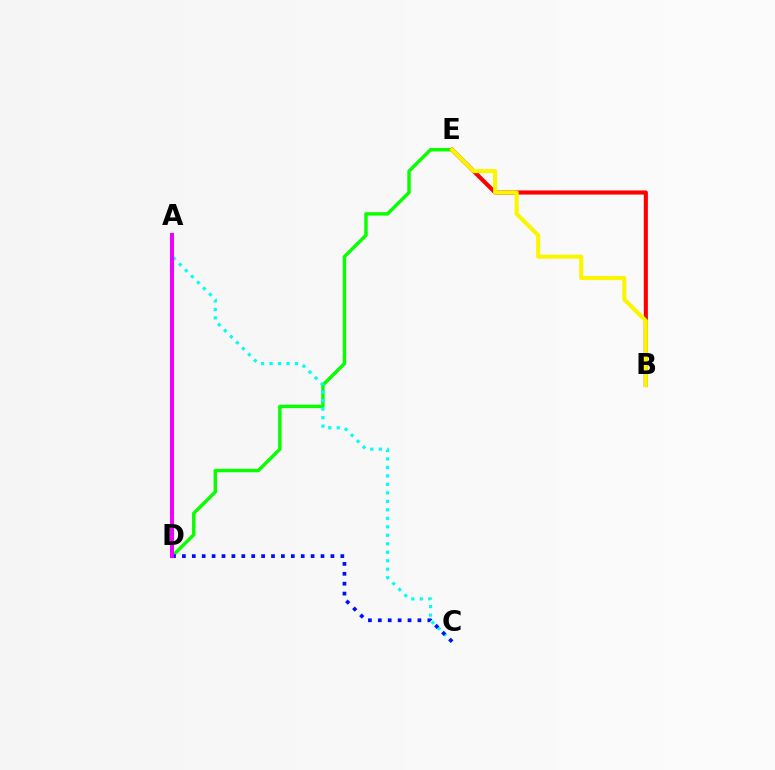{('D', 'E'): [{'color': '#08ff00', 'line_style': 'solid', 'thickness': 2.47}], ('A', 'C'): [{'color': '#00fff6', 'line_style': 'dotted', 'thickness': 2.3}], ('B', 'E'): [{'color': '#ff0000', 'line_style': 'solid', 'thickness': 2.96}, {'color': '#fcf500', 'line_style': 'solid', 'thickness': 2.94}], ('C', 'D'): [{'color': '#0010ff', 'line_style': 'dotted', 'thickness': 2.69}], ('A', 'D'): [{'color': '#ee00ff', 'line_style': 'solid', 'thickness': 2.89}]}